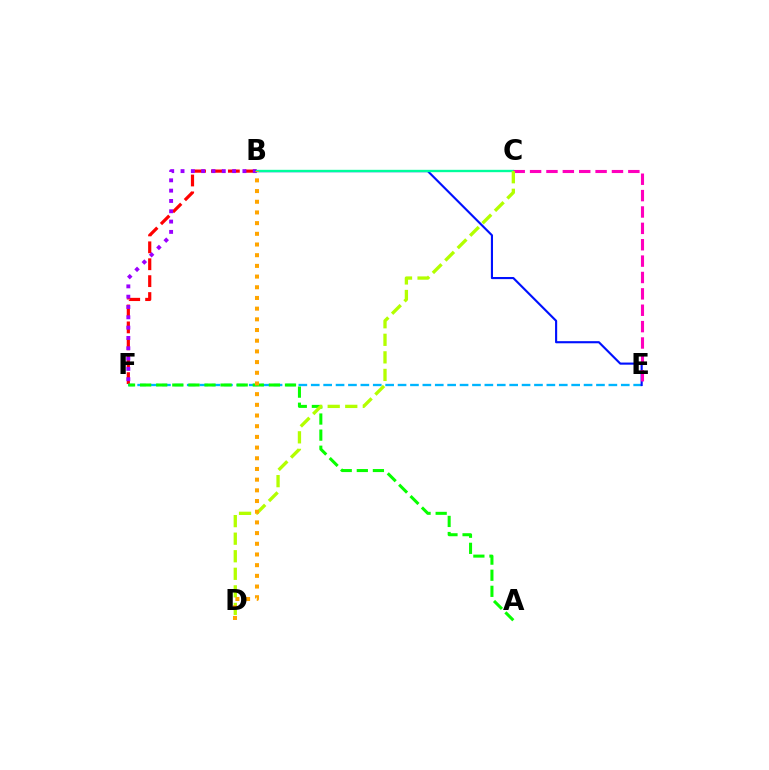{('B', 'F'): [{'color': '#ff0000', 'line_style': 'dashed', 'thickness': 2.3}, {'color': '#9b00ff', 'line_style': 'dotted', 'thickness': 2.8}], ('E', 'F'): [{'color': '#00b5ff', 'line_style': 'dashed', 'thickness': 1.68}], ('B', 'E'): [{'color': '#0010ff', 'line_style': 'solid', 'thickness': 1.53}], ('B', 'C'): [{'color': '#00ff9d', 'line_style': 'solid', 'thickness': 1.7}], ('C', 'E'): [{'color': '#ff00bd', 'line_style': 'dashed', 'thickness': 2.22}], ('A', 'F'): [{'color': '#08ff00', 'line_style': 'dashed', 'thickness': 2.19}], ('C', 'D'): [{'color': '#b3ff00', 'line_style': 'dashed', 'thickness': 2.39}], ('B', 'D'): [{'color': '#ffa500', 'line_style': 'dotted', 'thickness': 2.9}]}